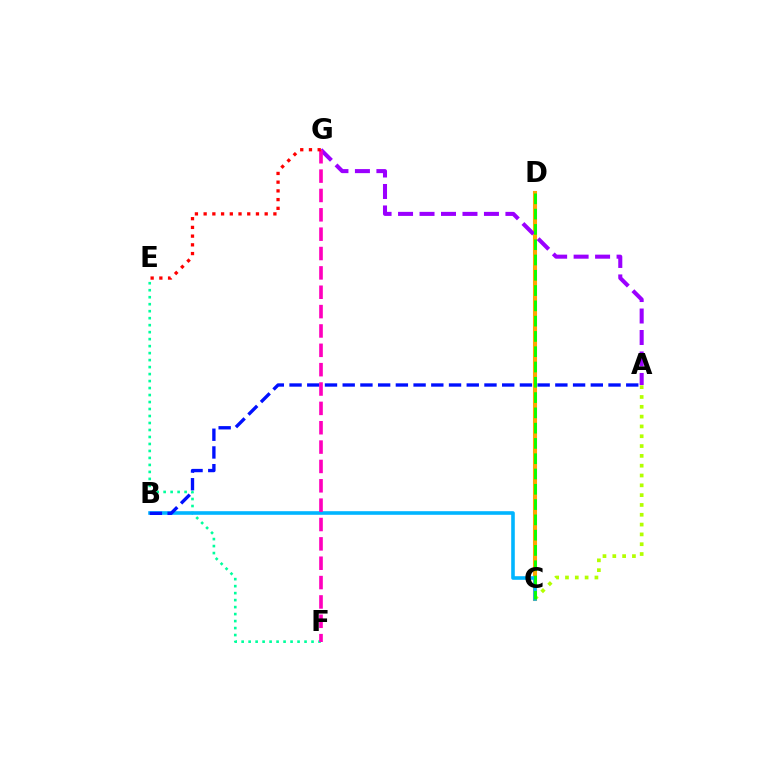{('A', 'C'): [{'color': '#b3ff00', 'line_style': 'dotted', 'thickness': 2.67}], ('C', 'D'): [{'color': '#ffa500', 'line_style': 'solid', 'thickness': 2.93}, {'color': '#08ff00', 'line_style': 'dashed', 'thickness': 2.08}], ('E', 'F'): [{'color': '#00ff9d', 'line_style': 'dotted', 'thickness': 1.9}], ('B', 'C'): [{'color': '#00b5ff', 'line_style': 'solid', 'thickness': 2.59}], ('A', 'G'): [{'color': '#9b00ff', 'line_style': 'dashed', 'thickness': 2.92}], ('A', 'B'): [{'color': '#0010ff', 'line_style': 'dashed', 'thickness': 2.41}], ('F', 'G'): [{'color': '#ff00bd', 'line_style': 'dashed', 'thickness': 2.63}], ('E', 'G'): [{'color': '#ff0000', 'line_style': 'dotted', 'thickness': 2.37}]}